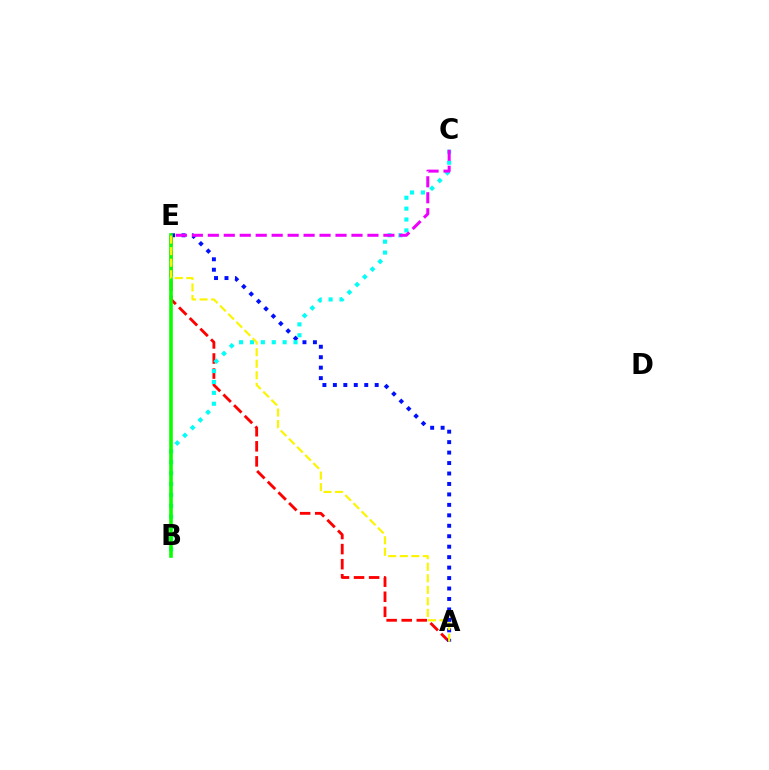{('A', 'E'): [{'color': '#ff0000', 'line_style': 'dashed', 'thickness': 2.05}, {'color': '#0010ff', 'line_style': 'dotted', 'thickness': 2.84}, {'color': '#fcf500', 'line_style': 'dashed', 'thickness': 1.57}], ('B', 'C'): [{'color': '#00fff6', 'line_style': 'dotted', 'thickness': 2.96}], ('C', 'E'): [{'color': '#ee00ff', 'line_style': 'dashed', 'thickness': 2.17}], ('B', 'E'): [{'color': '#08ff00', 'line_style': 'solid', 'thickness': 2.59}]}